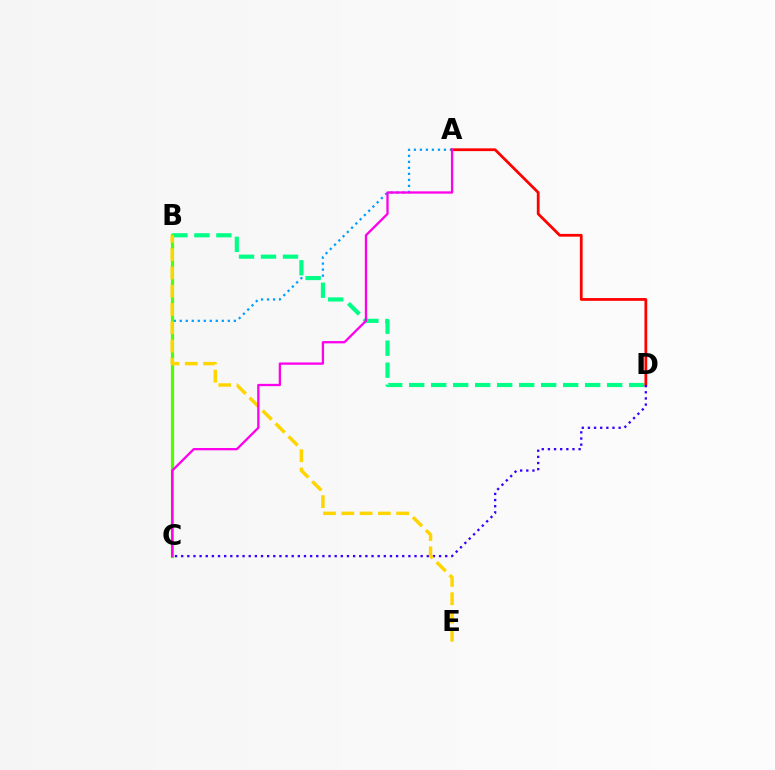{('A', 'C'): [{'color': '#009eff', 'line_style': 'dotted', 'thickness': 1.63}, {'color': '#ff00ed', 'line_style': 'solid', 'thickness': 1.66}], ('B', 'D'): [{'color': '#00ff86', 'line_style': 'dashed', 'thickness': 2.99}], ('B', 'C'): [{'color': '#4fff00', 'line_style': 'solid', 'thickness': 2.3}], ('A', 'D'): [{'color': '#ff0000', 'line_style': 'solid', 'thickness': 1.99}], ('C', 'D'): [{'color': '#3700ff', 'line_style': 'dotted', 'thickness': 1.67}], ('B', 'E'): [{'color': '#ffd500', 'line_style': 'dashed', 'thickness': 2.48}]}